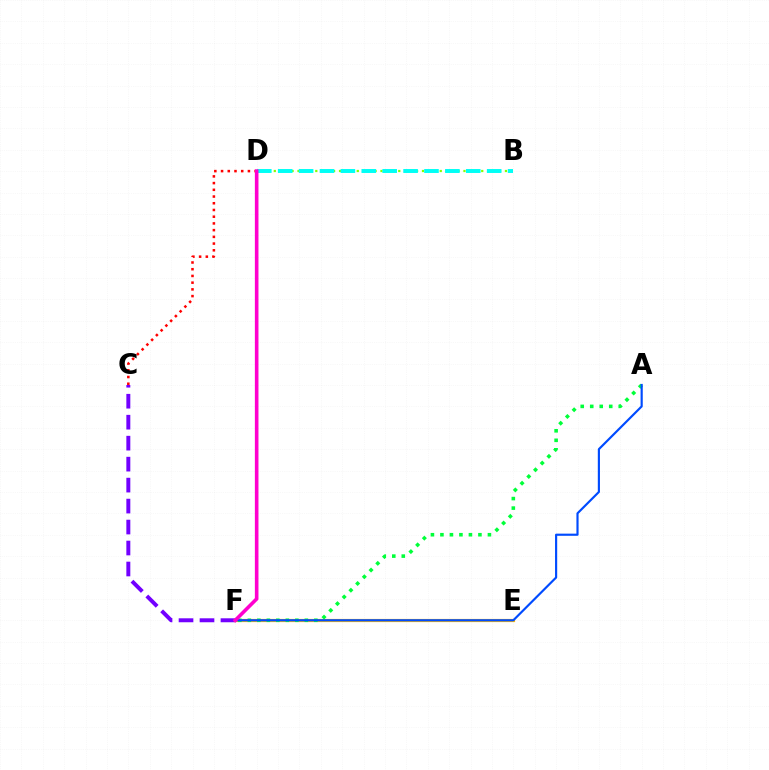{('B', 'D'): [{'color': '#84ff00', 'line_style': 'dotted', 'thickness': 1.61}, {'color': '#00fff6', 'line_style': 'dashed', 'thickness': 2.84}], ('C', 'F'): [{'color': '#7200ff', 'line_style': 'dashed', 'thickness': 2.85}], ('C', 'D'): [{'color': '#ff0000', 'line_style': 'dotted', 'thickness': 1.83}], ('E', 'F'): [{'color': '#ffbd00', 'line_style': 'solid', 'thickness': 2.31}], ('A', 'F'): [{'color': '#00ff39', 'line_style': 'dotted', 'thickness': 2.58}, {'color': '#004bff', 'line_style': 'solid', 'thickness': 1.56}], ('D', 'F'): [{'color': '#ff00cf', 'line_style': 'solid', 'thickness': 2.59}]}